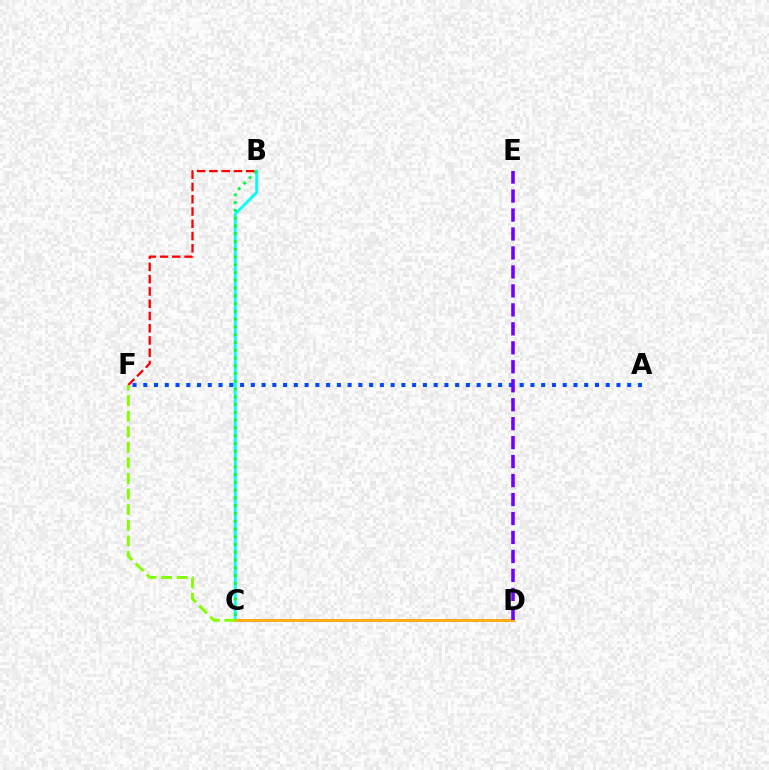{('C', 'D'): [{'color': '#ff00cf', 'line_style': 'solid', 'thickness': 1.93}, {'color': '#ffbd00', 'line_style': 'solid', 'thickness': 1.89}], ('B', 'C'): [{'color': '#00fff6', 'line_style': 'solid', 'thickness': 2.05}, {'color': '#00ff39', 'line_style': 'dotted', 'thickness': 2.11}], ('A', 'F'): [{'color': '#004bff', 'line_style': 'dotted', 'thickness': 2.92}], ('B', 'F'): [{'color': '#ff0000', 'line_style': 'dashed', 'thickness': 1.67}], ('C', 'F'): [{'color': '#84ff00', 'line_style': 'dashed', 'thickness': 2.12}], ('D', 'E'): [{'color': '#7200ff', 'line_style': 'dashed', 'thickness': 2.58}]}